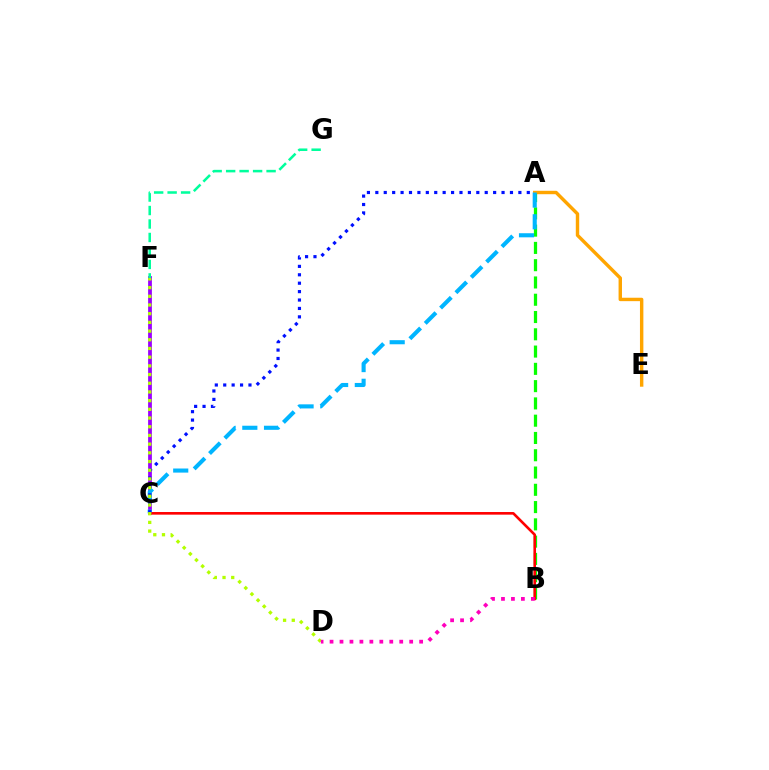{('C', 'F'): [{'color': '#9b00ff', 'line_style': 'solid', 'thickness': 2.72}], ('A', 'E'): [{'color': '#ffa500', 'line_style': 'solid', 'thickness': 2.46}], ('A', 'B'): [{'color': '#08ff00', 'line_style': 'dashed', 'thickness': 2.35}], ('A', 'C'): [{'color': '#00b5ff', 'line_style': 'dashed', 'thickness': 2.95}, {'color': '#0010ff', 'line_style': 'dotted', 'thickness': 2.29}], ('B', 'C'): [{'color': '#ff0000', 'line_style': 'solid', 'thickness': 1.89}], ('D', 'F'): [{'color': '#b3ff00', 'line_style': 'dotted', 'thickness': 2.36}], ('F', 'G'): [{'color': '#00ff9d', 'line_style': 'dashed', 'thickness': 1.83}], ('B', 'D'): [{'color': '#ff00bd', 'line_style': 'dotted', 'thickness': 2.7}]}